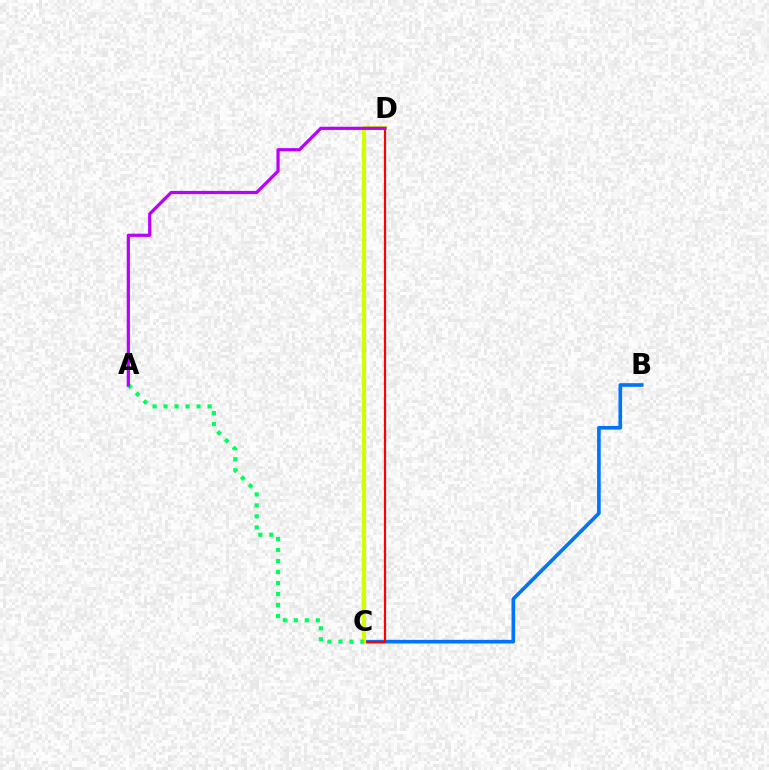{('B', 'C'): [{'color': '#0074ff', 'line_style': 'solid', 'thickness': 2.62}], ('C', 'D'): [{'color': '#ff0000', 'line_style': 'solid', 'thickness': 1.58}, {'color': '#d1ff00', 'line_style': 'solid', 'thickness': 2.98}], ('A', 'C'): [{'color': '#00ff5c', 'line_style': 'dotted', 'thickness': 2.99}], ('A', 'D'): [{'color': '#b900ff', 'line_style': 'solid', 'thickness': 2.31}]}